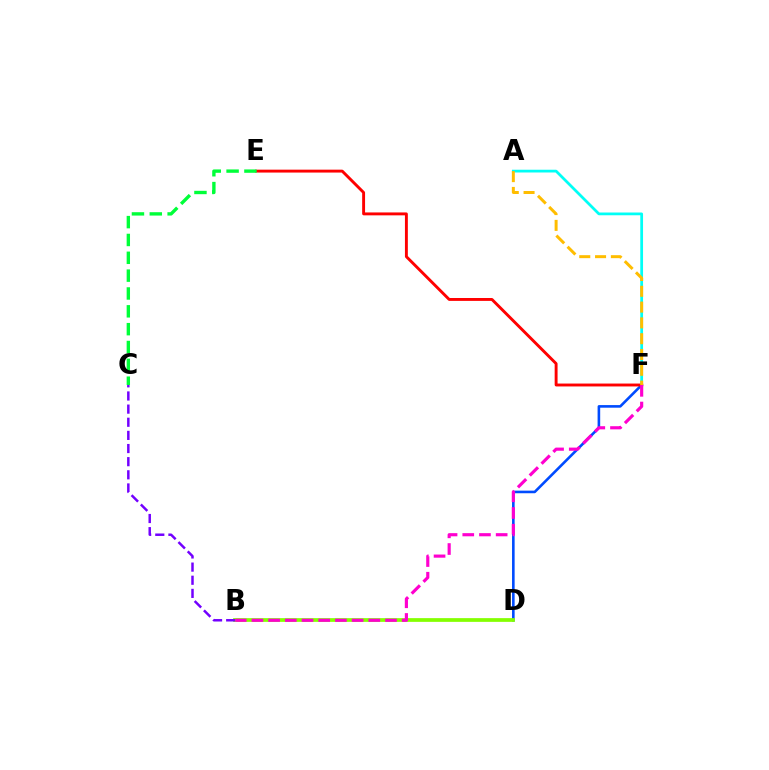{('A', 'F'): [{'color': '#00fff6', 'line_style': 'solid', 'thickness': 1.98}, {'color': '#ffbd00', 'line_style': 'dashed', 'thickness': 2.15}], ('D', 'F'): [{'color': '#004bff', 'line_style': 'solid', 'thickness': 1.87}], ('B', 'D'): [{'color': '#84ff00', 'line_style': 'solid', 'thickness': 2.69}], ('E', 'F'): [{'color': '#ff0000', 'line_style': 'solid', 'thickness': 2.09}], ('C', 'E'): [{'color': '#00ff39', 'line_style': 'dashed', 'thickness': 2.42}], ('B', 'C'): [{'color': '#7200ff', 'line_style': 'dashed', 'thickness': 1.79}], ('B', 'F'): [{'color': '#ff00cf', 'line_style': 'dashed', 'thickness': 2.27}]}